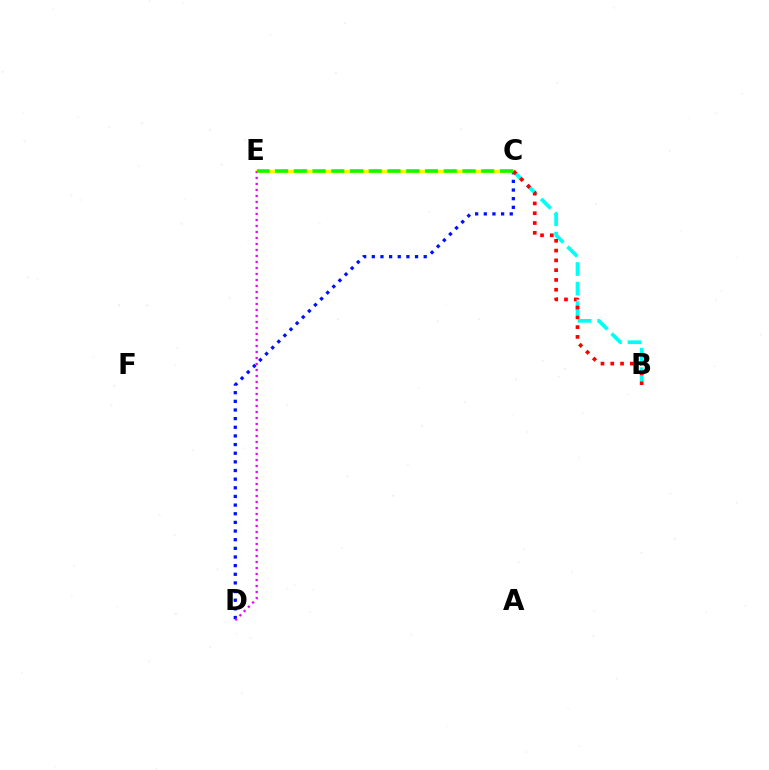{('C', 'D'): [{'color': '#0010ff', 'line_style': 'dotted', 'thickness': 2.35}], ('B', 'C'): [{'color': '#00fff6', 'line_style': 'dashed', 'thickness': 2.66}, {'color': '#ff0000', 'line_style': 'dotted', 'thickness': 2.66}], ('C', 'E'): [{'color': '#fcf500', 'line_style': 'solid', 'thickness': 2.45}, {'color': '#08ff00', 'line_style': 'dashed', 'thickness': 2.55}], ('D', 'E'): [{'color': '#ee00ff', 'line_style': 'dotted', 'thickness': 1.63}]}